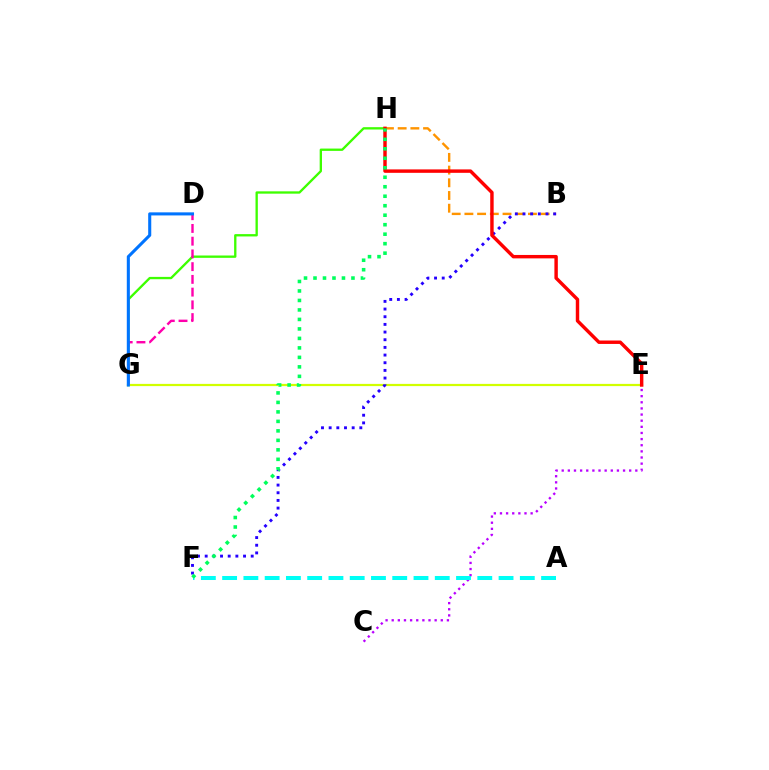{('G', 'H'): [{'color': '#3dff00', 'line_style': 'solid', 'thickness': 1.68}], ('E', 'G'): [{'color': '#d1ff00', 'line_style': 'solid', 'thickness': 1.6}], ('D', 'G'): [{'color': '#ff00ac', 'line_style': 'dashed', 'thickness': 1.73}, {'color': '#0074ff', 'line_style': 'solid', 'thickness': 2.21}], ('C', 'E'): [{'color': '#b900ff', 'line_style': 'dotted', 'thickness': 1.67}], ('B', 'H'): [{'color': '#ff9400', 'line_style': 'dashed', 'thickness': 1.73}], ('A', 'F'): [{'color': '#00fff6', 'line_style': 'dashed', 'thickness': 2.89}], ('B', 'F'): [{'color': '#2500ff', 'line_style': 'dotted', 'thickness': 2.08}], ('E', 'H'): [{'color': '#ff0000', 'line_style': 'solid', 'thickness': 2.47}], ('F', 'H'): [{'color': '#00ff5c', 'line_style': 'dotted', 'thickness': 2.58}]}